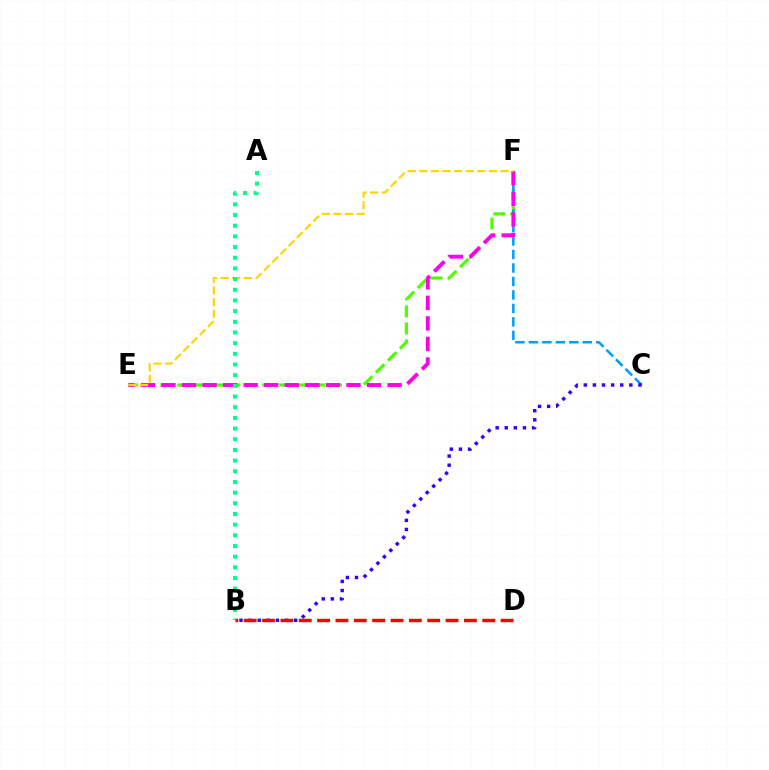{('E', 'F'): [{'color': '#4fff00', 'line_style': 'dashed', 'thickness': 2.31}, {'color': '#ff00ed', 'line_style': 'dashed', 'thickness': 2.79}, {'color': '#ffd500', 'line_style': 'dashed', 'thickness': 1.58}], ('C', 'F'): [{'color': '#009eff', 'line_style': 'dashed', 'thickness': 1.83}], ('B', 'C'): [{'color': '#3700ff', 'line_style': 'dotted', 'thickness': 2.47}], ('A', 'B'): [{'color': '#00ff86', 'line_style': 'dotted', 'thickness': 2.9}], ('B', 'D'): [{'color': '#ff0000', 'line_style': 'dashed', 'thickness': 2.49}]}